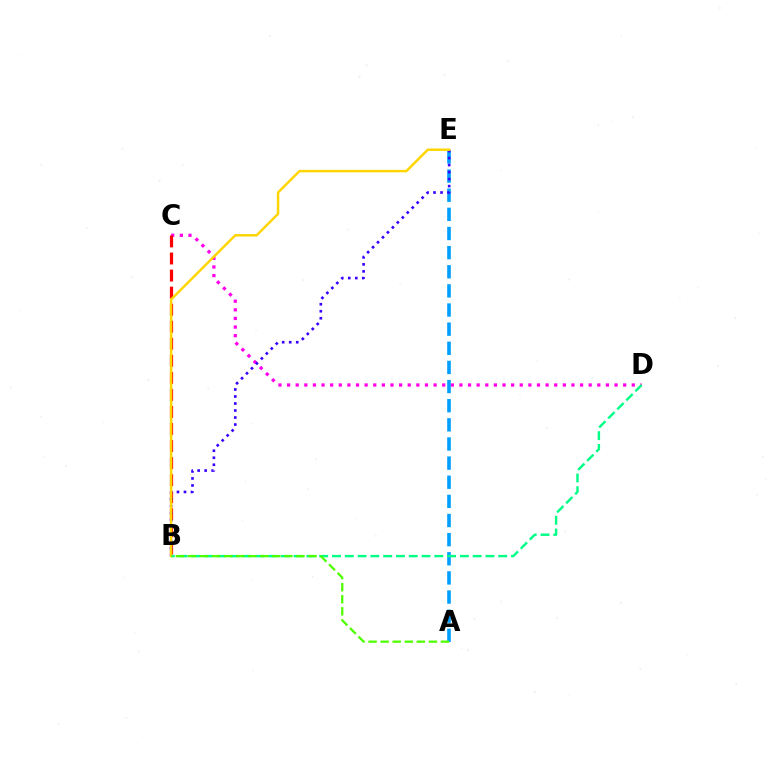{('C', 'D'): [{'color': '#ff00ed', 'line_style': 'dotted', 'thickness': 2.34}], ('B', 'C'): [{'color': '#ff0000', 'line_style': 'dashed', 'thickness': 2.32}], ('A', 'E'): [{'color': '#009eff', 'line_style': 'dashed', 'thickness': 2.6}], ('B', 'E'): [{'color': '#3700ff', 'line_style': 'dotted', 'thickness': 1.91}, {'color': '#ffd500', 'line_style': 'solid', 'thickness': 1.76}], ('B', 'D'): [{'color': '#00ff86', 'line_style': 'dashed', 'thickness': 1.74}], ('A', 'B'): [{'color': '#4fff00', 'line_style': 'dashed', 'thickness': 1.64}]}